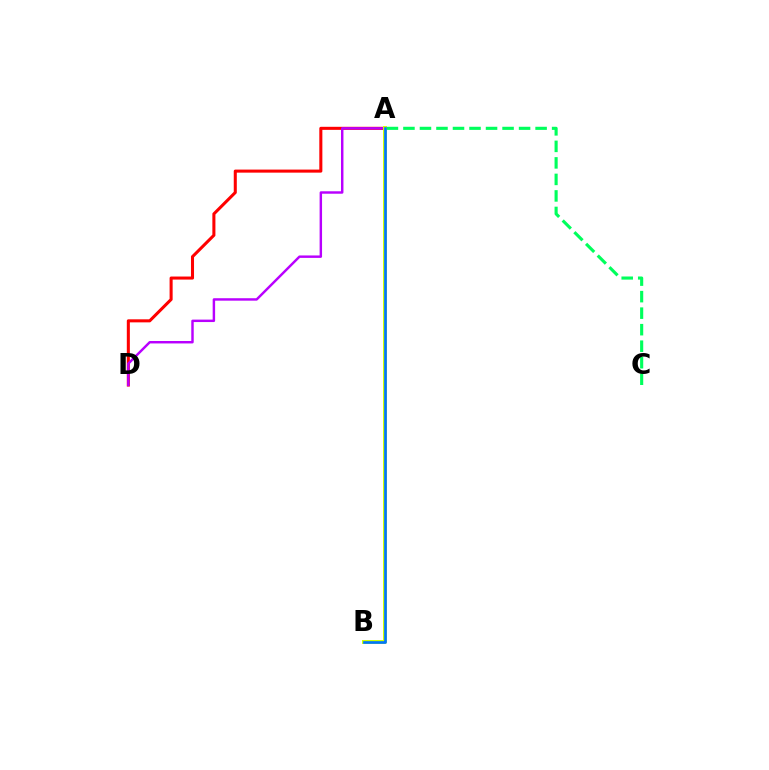{('A', 'D'): [{'color': '#ff0000', 'line_style': 'solid', 'thickness': 2.19}, {'color': '#b900ff', 'line_style': 'solid', 'thickness': 1.76}], ('A', 'C'): [{'color': '#00ff5c', 'line_style': 'dashed', 'thickness': 2.24}], ('A', 'B'): [{'color': '#d1ff00', 'line_style': 'solid', 'thickness': 2.85}, {'color': '#0074ff', 'line_style': 'solid', 'thickness': 1.92}]}